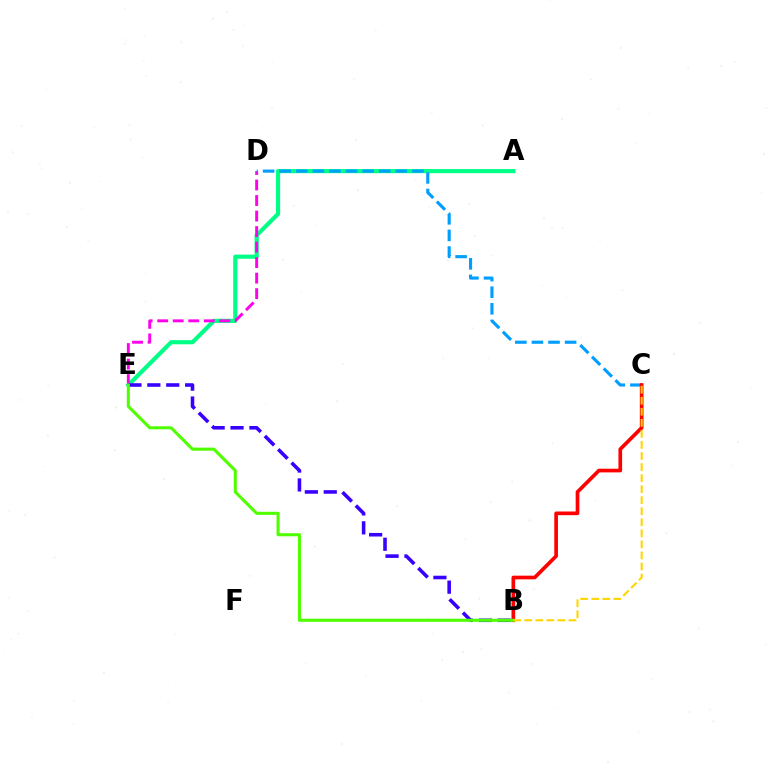{('A', 'E'): [{'color': '#00ff86', 'line_style': 'solid', 'thickness': 2.99}], ('D', 'E'): [{'color': '#ff00ed', 'line_style': 'dashed', 'thickness': 2.11}], ('C', 'D'): [{'color': '#009eff', 'line_style': 'dashed', 'thickness': 2.25}], ('B', 'C'): [{'color': '#ff0000', 'line_style': 'solid', 'thickness': 2.64}, {'color': '#ffd500', 'line_style': 'dashed', 'thickness': 1.5}], ('B', 'E'): [{'color': '#3700ff', 'line_style': 'dashed', 'thickness': 2.57}, {'color': '#4fff00', 'line_style': 'solid', 'thickness': 2.21}]}